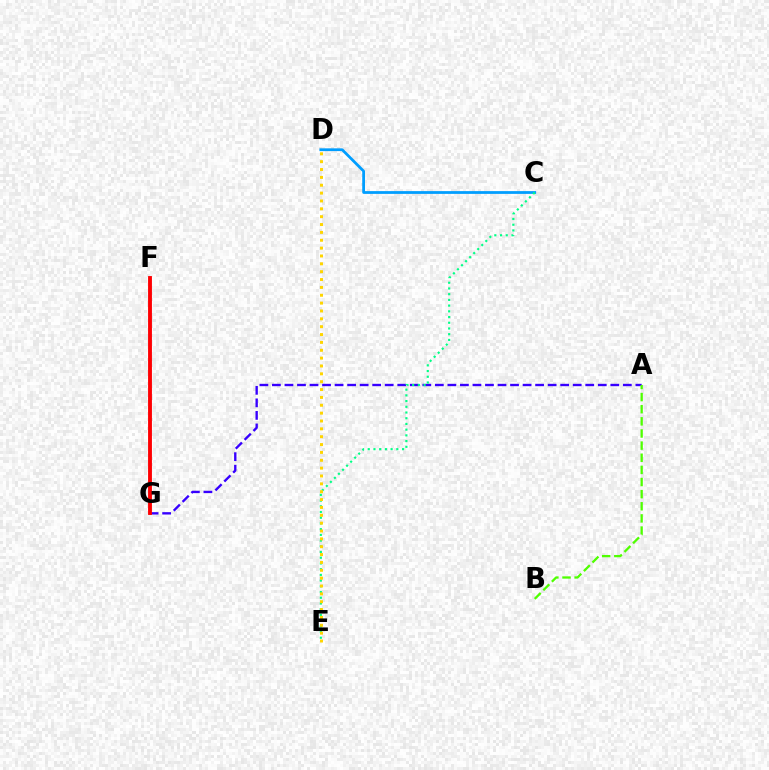{('C', 'D'): [{'color': '#009eff', 'line_style': 'solid', 'thickness': 1.99}], ('A', 'G'): [{'color': '#3700ff', 'line_style': 'dashed', 'thickness': 1.7}], ('F', 'G'): [{'color': '#ff00ed', 'line_style': 'solid', 'thickness': 1.7}, {'color': '#ff0000', 'line_style': 'solid', 'thickness': 2.77}], ('C', 'E'): [{'color': '#00ff86', 'line_style': 'dotted', 'thickness': 1.55}], ('D', 'E'): [{'color': '#ffd500', 'line_style': 'dotted', 'thickness': 2.14}], ('A', 'B'): [{'color': '#4fff00', 'line_style': 'dashed', 'thickness': 1.65}]}